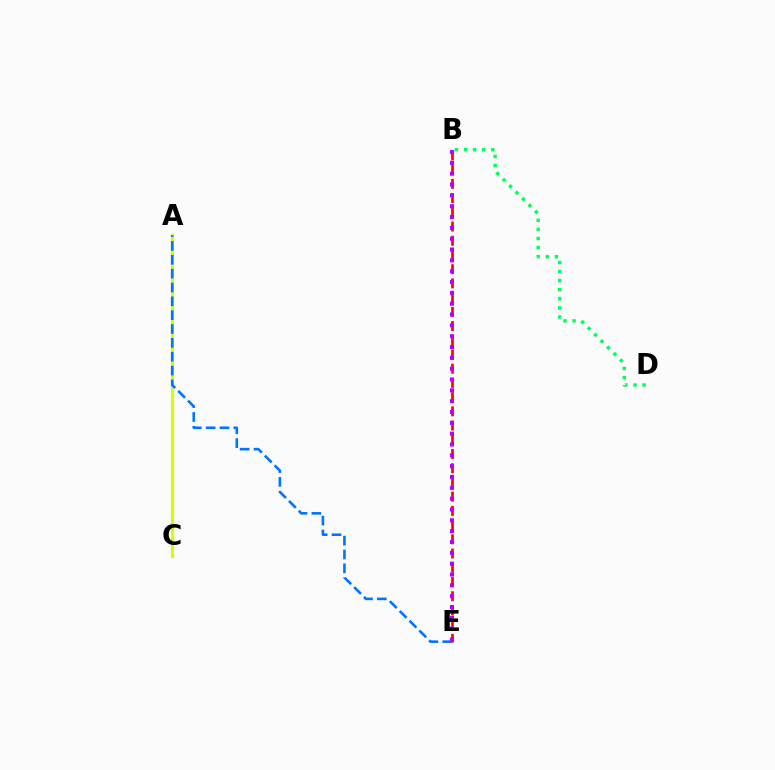{('A', 'C'): [{'color': '#d1ff00', 'line_style': 'solid', 'thickness': 2.27}], ('A', 'E'): [{'color': '#0074ff', 'line_style': 'dashed', 'thickness': 1.88}], ('B', 'E'): [{'color': '#ff0000', 'line_style': 'dashed', 'thickness': 1.93}, {'color': '#b900ff', 'line_style': 'dotted', 'thickness': 2.94}], ('B', 'D'): [{'color': '#00ff5c', 'line_style': 'dotted', 'thickness': 2.47}]}